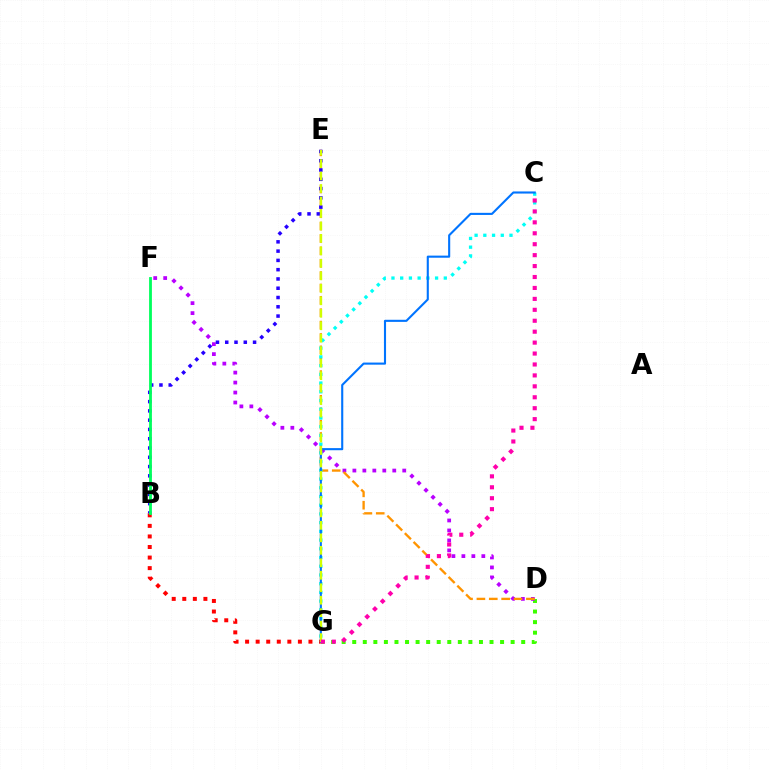{('D', 'G'): [{'color': '#3dff00', 'line_style': 'dotted', 'thickness': 2.87}], ('D', 'F'): [{'color': '#b900ff', 'line_style': 'dotted', 'thickness': 2.71}], ('B', 'G'): [{'color': '#ff0000', 'line_style': 'dotted', 'thickness': 2.87}], ('D', 'E'): [{'color': '#ff9400', 'line_style': 'dashed', 'thickness': 1.68}], ('B', 'E'): [{'color': '#2500ff', 'line_style': 'dotted', 'thickness': 2.52}], ('C', 'G'): [{'color': '#00fff6', 'line_style': 'dotted', 'thickness': 2.37}, {'color': '#0074ff', 'line_style': 'solid', 'thickness': 1.52}, {'color': '#ff00ac', 'line_style': 'dotted', 'thickness': 2.97}], ('B', 'F'): [{'color': '#00ff5c', 'line_style': 'solid', 'thickness': 2.02}], ('E', 'G'): [{'color': '#d1ff00', 'line_style': 'dashed', 'thickness': 1.69}]}